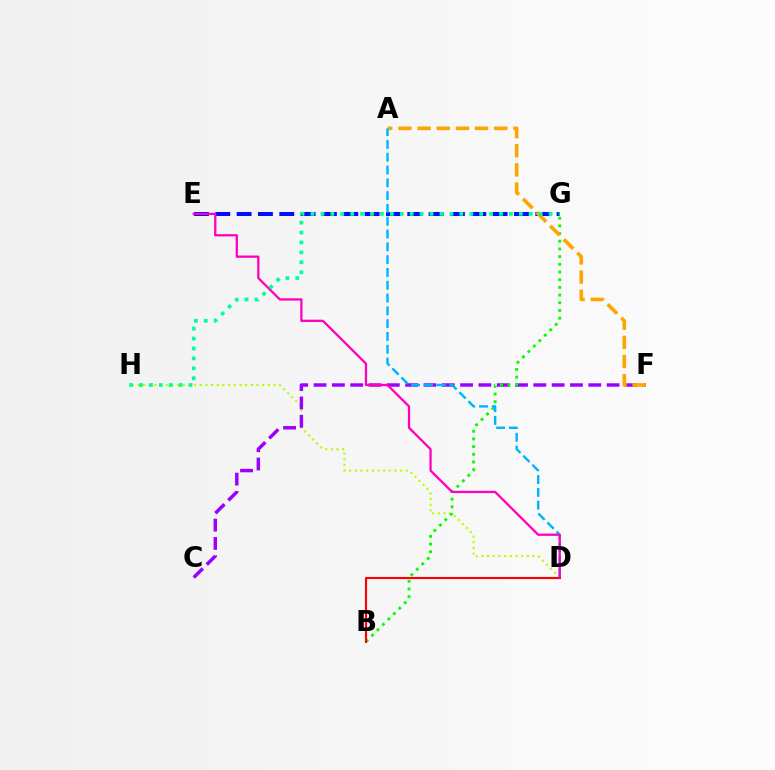{('E', 'G'): [{'color': '#0010ff', 'line_style': 'dashed', 'thickness': 2.9}], ('D', 'H'): [{'color': '#b3ff00', 'line_style': 'dotted', 'thickness': 1.54}], ('C', 'F'): [{'color': '#9b00ff', 'line_style': 'dashed', 'thickness': 2.49}], ('B', 'G'): [{'color': '#08ff00', 'line_style': 'dotted', 'thickness': 2.09}], ('A', 'F'): [{'color': '#ffa500', 'line_style': 'dashed', 'thickness': 2.6}], ('A', 'D'): [{'color': '#00b5ff', 'line_style': 'dashed', 'thickness': 1.74}], ('B', 'D'): [{'color': '#ff0000', 'line_style': 'solid', 'thickness': 1.54}], ('D', 'E'): [{'color': '#ff00bd', 'line_style': 'solid', 'thickness': 1.64}], ('G', 'H'): [{'color': '#00ff9d', 'line_style': 'dotted', 'thickness': 2.7}]}